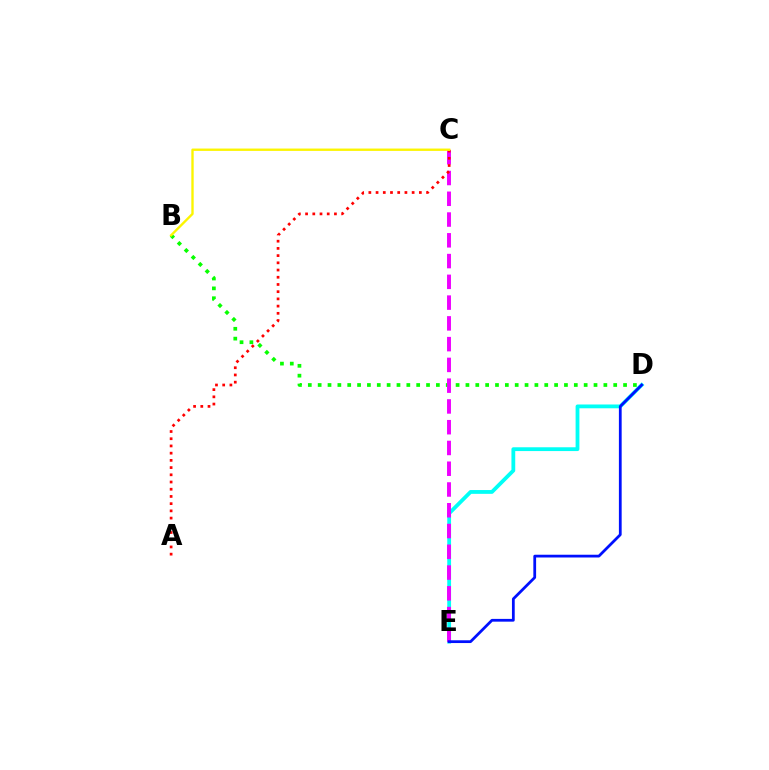{('B', 'D'): [{'color': '#08ff00', 'line_style': 'dotted', 'thickness': 2.68}], ('D', 'E'): [{'color': '#00fff6', 'line_style': 'solid', 'thickness': 2.74}, {'color': '#0010ff', 'line_style': 'solid', 'thickness': 1.99}], ('C', 'E'): [{'color': '#ee00ff', 'line_style': 'dashed', 'thickness': 2.82}], ('A', 'C'): [{'color': '#ff0000', 'line_style': 'dotted', 'thickness': 1.96}], ('B', 'C'): [{'color': '#fcf500', 'line_style': 'solid', 'thickness': 1.7}]}